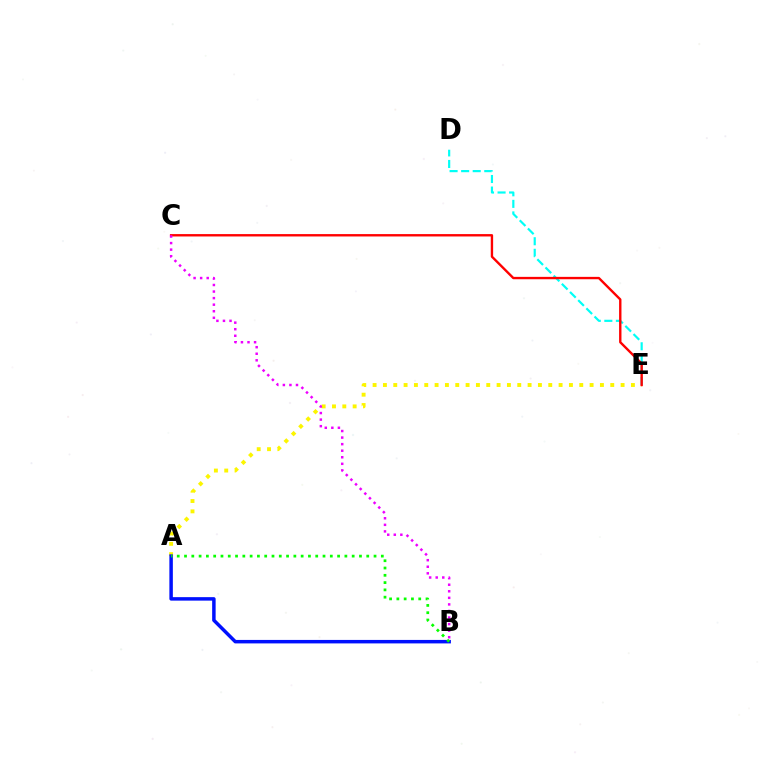{('D', 'E'): [{'color': '#00fff6', 'line_style': 'dashed', 'thickness': 1.57}], ('A', 'E'): [{'color': '#fcf500', 'line_style': 'dotted', 'thickness': 2.81}], ('A', 'B'): [{'color': '#0010ff', 'line_style': 'solid', 'thickness': 2.51}, {'color': '#08ff00', 'line_style': 'dotted', 'thickness': 1.98}], ('C', 'E'): [{'color': '#ff0000', 'line_style': 'solid', 'thickness': 1.71}], ('B', 'C'): [{'color': '#ee00ff', 'line_style': 'dotted', 'thickness': 1.78}]}